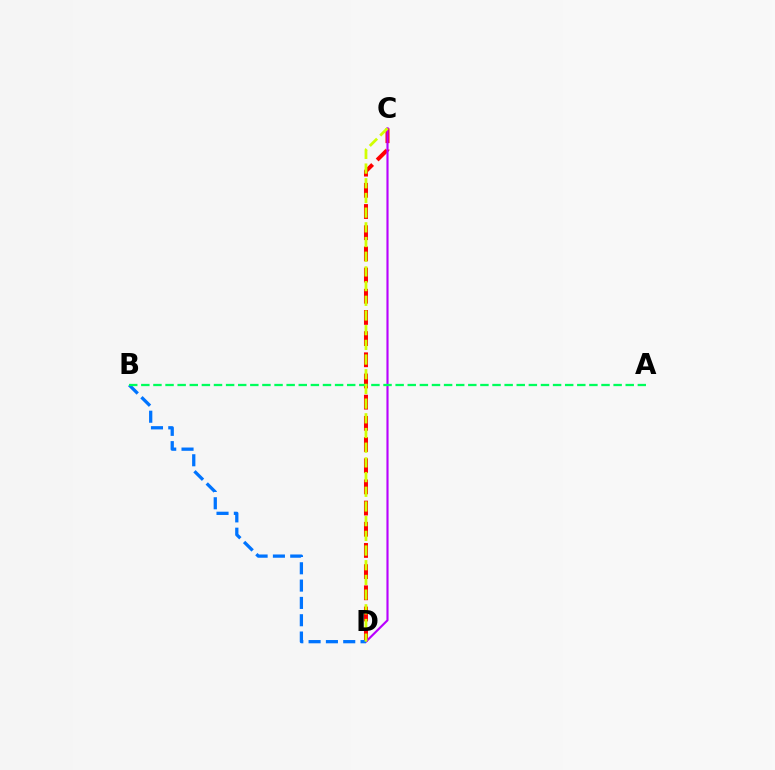{('C', 'D'): [{'color': '#ff0000', 'line_style': 'dashed', 'thickness': 2.88}, {'color': '#b900ff', 'line_style': 'solid', 'thickness': 1.54}, {'color': '#d1ff00', 'line_style': 'dashed', 'thickness': 2.0}], ('B', 'D'): [{'color': '#0074ff', 'line_style': 'dashed', 'thickness': 2.35}], ('A', 'B'): [{'color': '#00ff5c', 'line_style': 'dashed', 'thickness': 1.65}]}